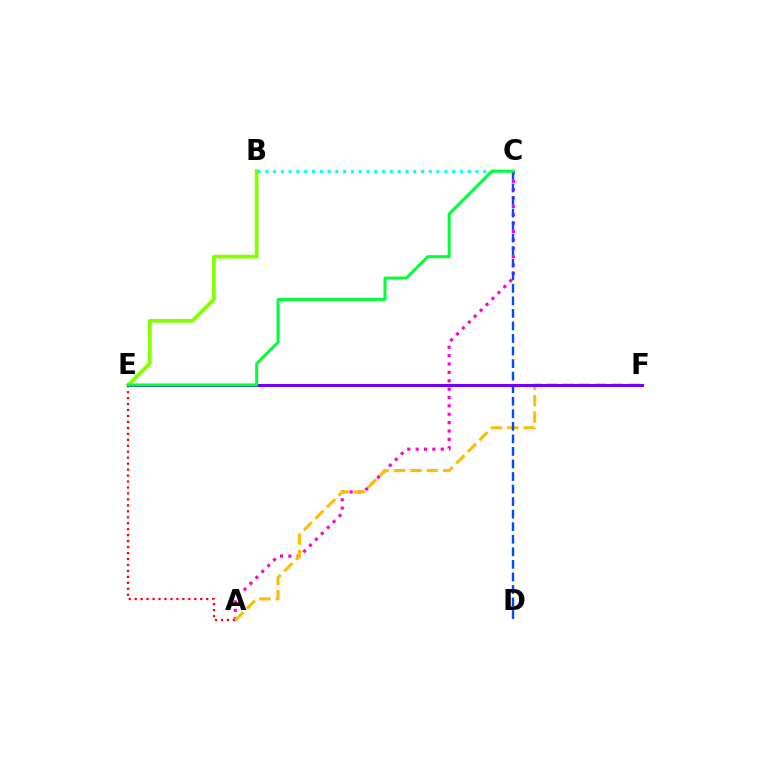{('A', 'E'): [{'color': '#ff0000', 'line_style': 'dotted', 'thickness': 1.62}], ('A', 'C'): [{'color': '#ff00cf', 'line_style': 'dotted', 'thickness': 2.27}], ('A', 'F'): [{'color': '#ffbd00', 'line_style': 'dashed', 'thickness': 2.22}], ('B', 'E'): [{'color': '#84ff00', 'line_style': 'solid', 'thickness': 2.72}], ('B', 'C'): [{'color': '#00fff6', 'line_style': 'dotted', 'thickness': 2.12}], ('C', 'D'): [{'color': '#004bff', 'line_style': 'dashed', 'thickness': 1.7}], ('E', 'F'): [{'color': '#7200ff', 'line_style': 'solid', 'thickness': 2.19}], ('C', 'E'): [{'color': '#00ff39', 'line_style': 'solid', 'thickness': 2.16}]}